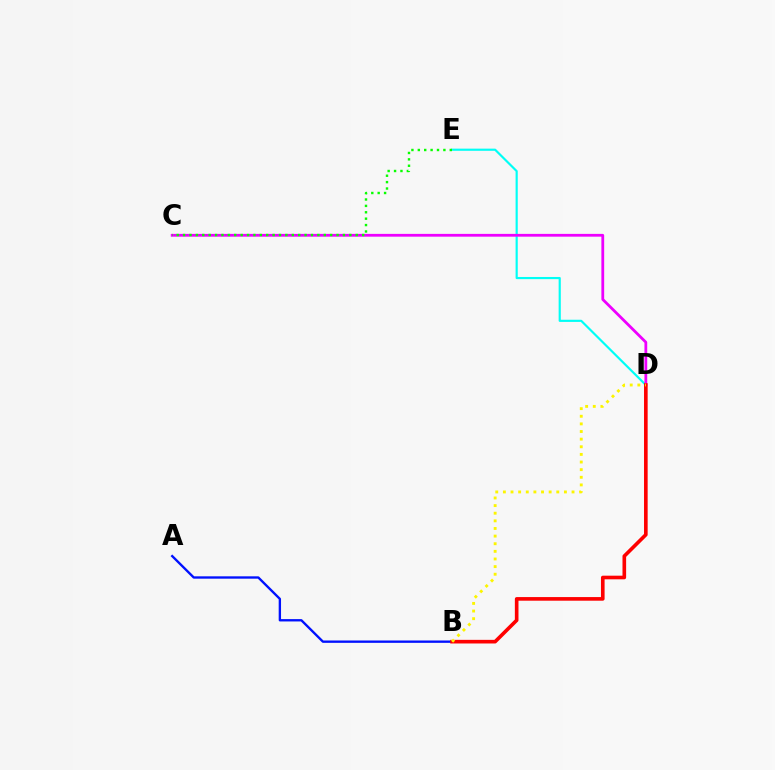{('D', 'E'): [{'color': '#00fff6', 'line_style': 'solid', 'thickness': 1.56}], ('C', 'D'): [{'color': '#ee00ff', 'line_style': 'solid', 'thickness': 2.0}], ('A', 'B'): [{'color': '#0010ff', 'line_style': 'solid', 'thickness': 1.69}], ('C', 'E'): [{'color': '#08ff00', 'line_style': 'dotted', 'thickness': 1.74}], ('B', 'D'): [{'color': '#ff0000', 'line_style': 'solid', 'thickness': 2.61}, {'color': '#fcf500', 'line_style': 'dotted', 'thickness': 2.07}]}